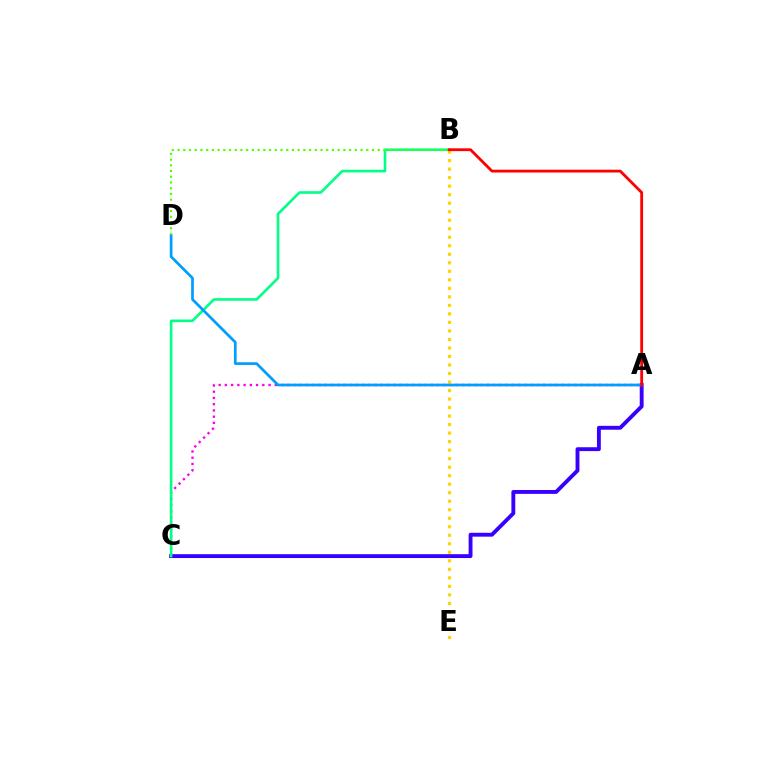{('A', 'C'): [{'color': '#ff00ed', 'line_style': 'dotted', 'thickness': 1.7}, {'color': '#3700ff', 'line_style': 'solid', 'thickness': 2.79}], ('B', 'C'): [{'color': '#00ff86', 'line_style': 'solid', 'thickness': 1.88}], ('B', 'E'): [{'color': '#ffd500', 'line_style': 'dotted', 'thickness': 2.31}], ('A', 'D'): [{'color': '#009eff', 'line_style': 'solid', 'thickness': 1.96}], ('B', 'D'): [{'color': '#4fff00', 'line_style': 'dotted', 'thickness': 1.55}], ('A', 'B'): [{'color': '#ff0000', 'line_style': 'solid', 'thickness': 2.02}]}